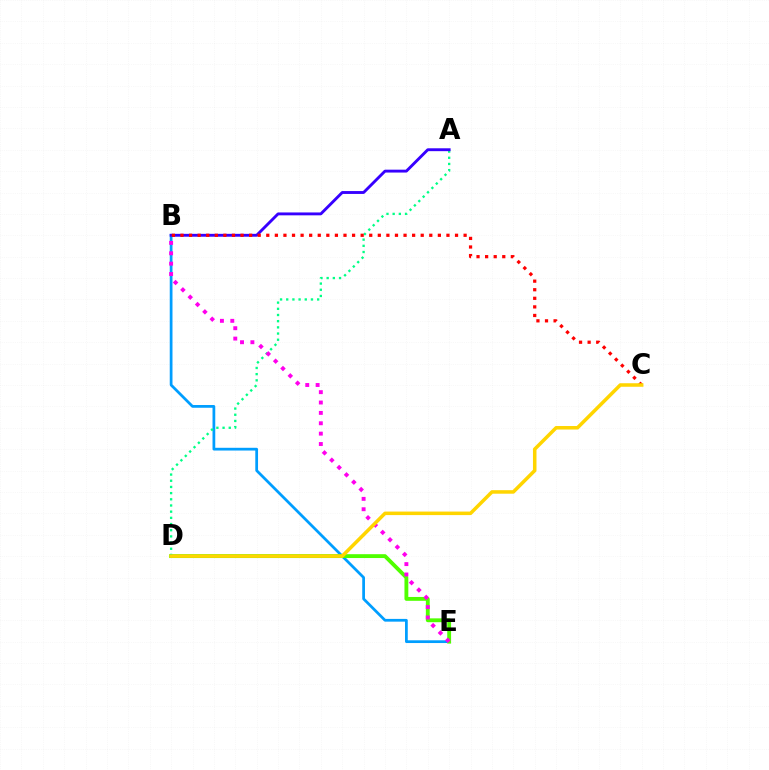{('B', 'E'): [{'color': '#009eff', 'line_style': 'solid', 'thickness': 1.98}, {'color': '#ff00ed', 'line_style': 'dotted', 'thickness': 2.82}], ('D', 'E'): [{'color': '#4fff00', 'line_style': 'solid', 'thickness': 2.77}], ('A', 'D'): [{'color': '#00ff86', 'line_style': 'dotted', 'thickness': 1.68}], ('A', 'B'): [{'color': '#3700ff', 'line_style': 'solid', 'thickness': 2.07}], ('B', 'C'): [{'color': '#ff0000', 'line_style': 'dotted', 'thickness': 2.33}], ('C', 'D'): [{'color': '#ffd500', 'line_style': 'solid', 'thickness': 2.54}]}